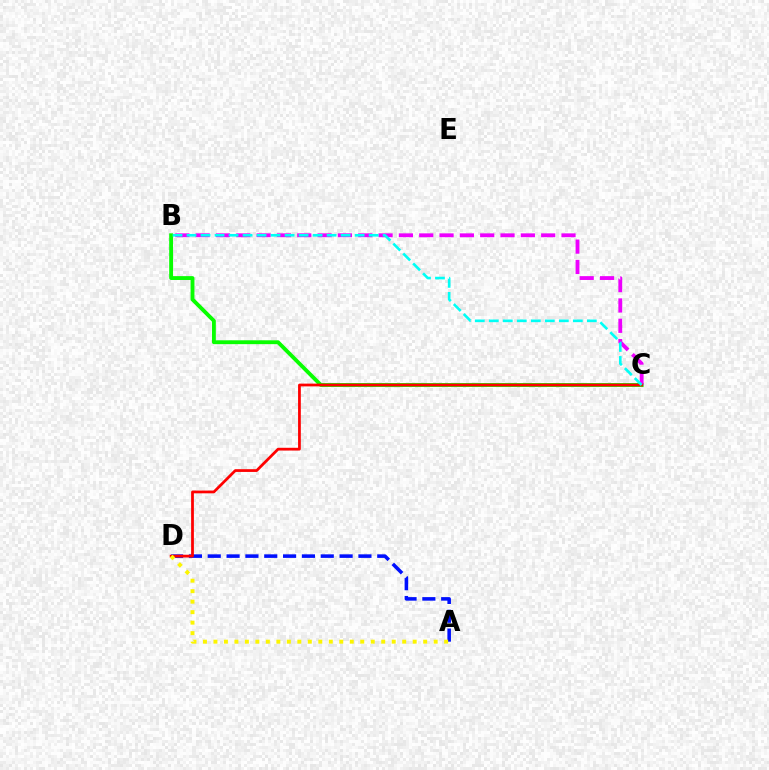{('B', 'C'): [{'color': '#08ff00', 'line_style': 'solid', 'thickness': 2.78}, {'color': '#ee00ff', 'line_style': 'dashed', 'thickness': 2.76}, {'color': '#00fff6', 'line_style': 'dashed', 'thickness': 1.9}], ('A', 'D'): [{'color': '#0010ff', 'line_style': 'dashed', 'thickness': 2.56}, {'color': '#fcf500', 'line_style': 'dotted', 'thickness': 2.85}], ('C', 'D'): [{'color': '#ff0000', 'line_style': 'solid', 'thickness': 1.98}]}